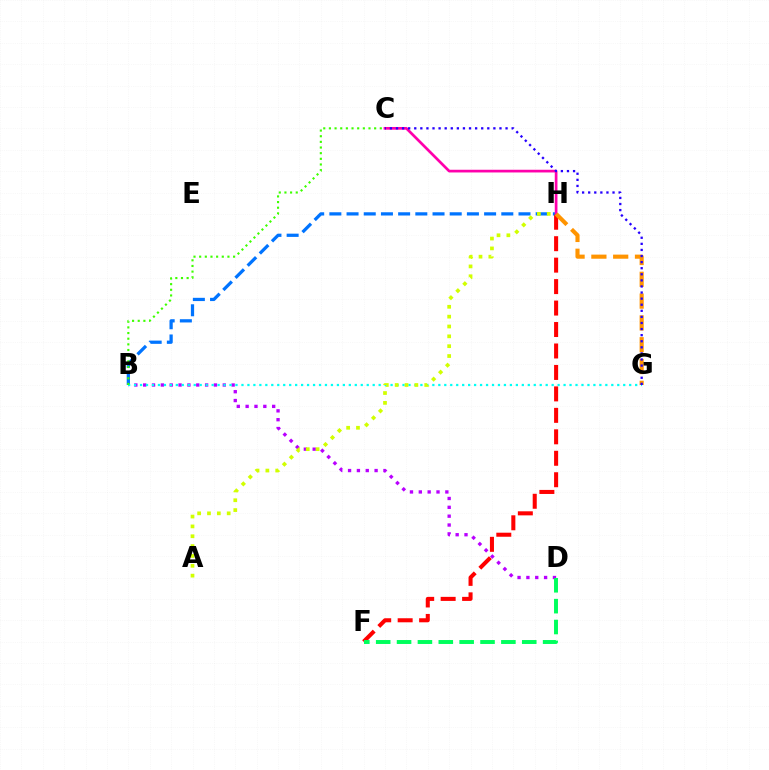{('B', 'H'): [{'color': '#0074ff', 'line_style': 'dashed', 'thickness': 2.34}], ('C', 'H'): [{'color': '#ff00ac', 'line_style': 'solid', 'thickness': 1.95}], ('B', 'D'): [{'color': '#b900ff', 'line_style': 'dotted', 'thickness': 2.4}], ('F', 'H'): [{'color': '#ff0000', 'line_style': 'dashed', 'thickness': 2.92}], ('B', 'G'): [{'color': '#00fff6', 'line_style': 'dotted', 'thickness': 1.62}], ('G', 'H'): [{'color': '#ff9400', 'line_style': 'dashed', 'thickness': 2.96}], ('B', 'C'): [{'color': '#3dff00', 'line_style': 'dotted', 'thickness': 1.54}], ('A', 'H'): [{'color': '#d1ff00', 'line_style': 'dotted', 'thickness': 2.68}], ('C', 'G'): [{'color': '#2500ff', 'line_style': 'dotted', 'thickness': 1.65}], ('D', 'F'): [{'color': '#00ff5c', 'line_style': 'dashed', 'thickness': 2.83}]}